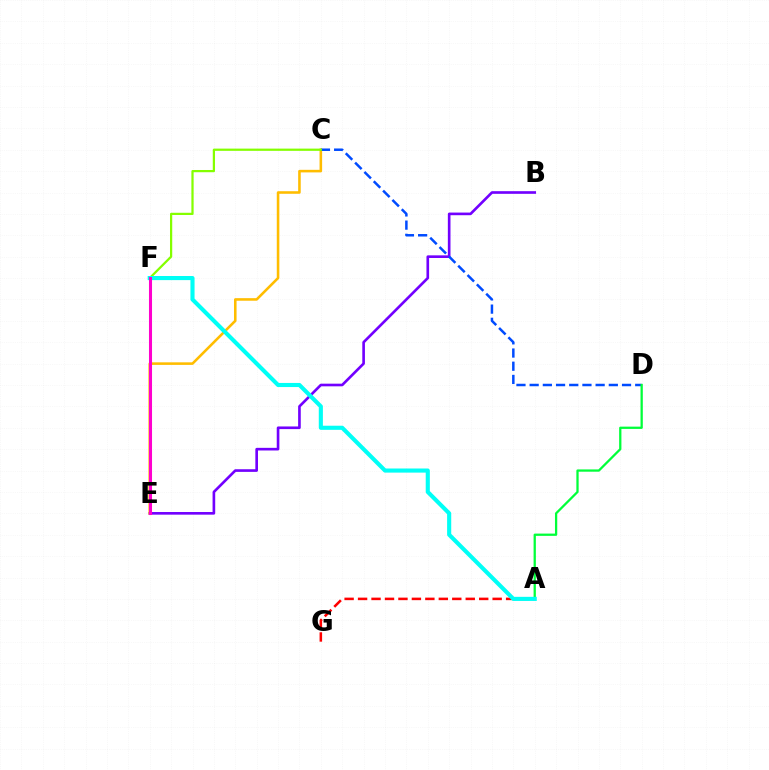{('B', 'E'): [{'color': '#7200ff', 'line_style': 'solid', 'thickness': 1.9}], ('C', 'E'): [{'color': '#ffbd00', 'line_style': 'solid', 'thickness': 1.85}], ('C', 'D'): [{'color': '#004bff', 'line_style': 'dashed', 'thickness': 1.79}], ('A', 'D'): [{'color': '#00ff39', 'line_style': 'solid', 'thickness': 1.64}], ('A', 'G'): [{'color': '#ff0000', 'line_style': 'dashed', 'thickness': 1.83}], ('C', 'F'): [{'color': '#84ff00', 'line_style': 'solid', 'thickness': 1.61}], ('A', 'F'): [{'color': '#00fff6', 'line_style': 'solid', 'thickness': 2.96}], ('E', 'F'): [{'color': '#ff00cf', 'line_style': 'solid', 'thickness': 2.2}]}